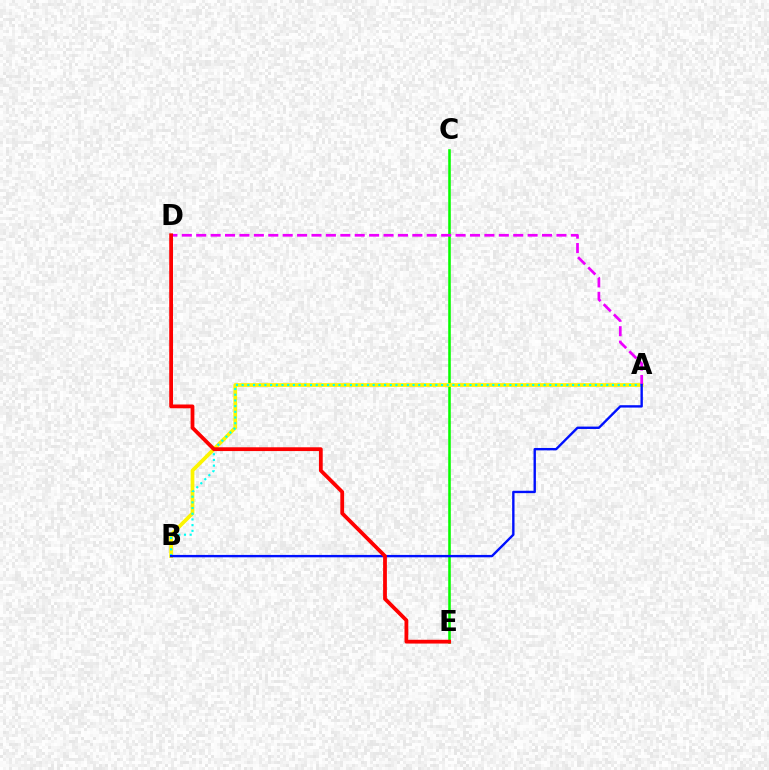{('C', 'E'): [{'color': '#08ff00', 'line_style': 'solid', 'thickness': 1.85}], ('A', 'B'): [{'color': '#fcf500', 'line_style': 'solid', 'thickness': 2.69}, {'color': '#00fff6', 'line_style': 'dotted', 'thickness': 1.55}, {'color': '#0010ff', 'line_style': 'solid', 'thickness': 1.72}], ('A', 'D'): [{'color': '#ee00ff', 'line_style': 'dashed', 'thickness': 1.96}], ('D', 'E'): [{'color': '#ff0000', 'line_style': 'solid', 'thickness': 2.72}]}